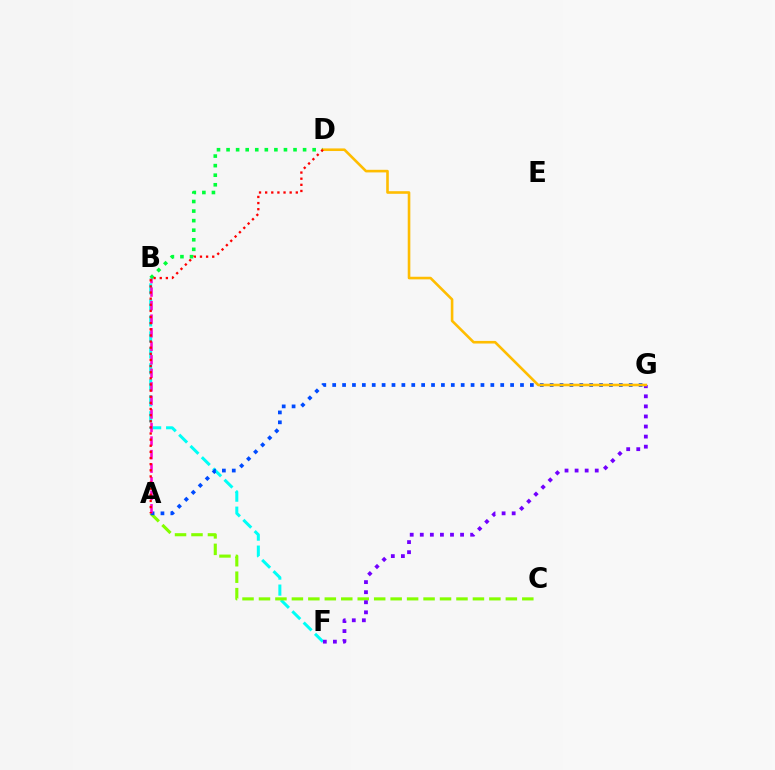{('B', 'F'): [{'color': '#00fff6', 'line_style': 'dashed', 'thickness': 2.17}], ('A', 'C'): [{'color': '#84ff00', 'line_style': 'dashed', 'thickness': 2.24}], ('F', 'G'): [{'color': '#7200ff', 'line_style': 'dotted', 'thickness': 2.74}], ('A', 'G'): [{'color': '#004bff', 'line_style': 'dotted', 'thickness': 2.69}], ('A', 'B'): [{'color': '#ff00cf', 'line_style': 'dashed', 'thickness': 1.84}], ('B', 'D'): [{'color': '#00ff39', 'line_style': 'dotted', 'thickness': 2.6}], ('D', 'G'): [{'color': '#ffbd00', 'line_style': 'solid', 'thickness': 1.88}], ('A', 'D'): [{'color': '#ff0000', 'line_style': 'dotted', 'thickness': 1.67}]}